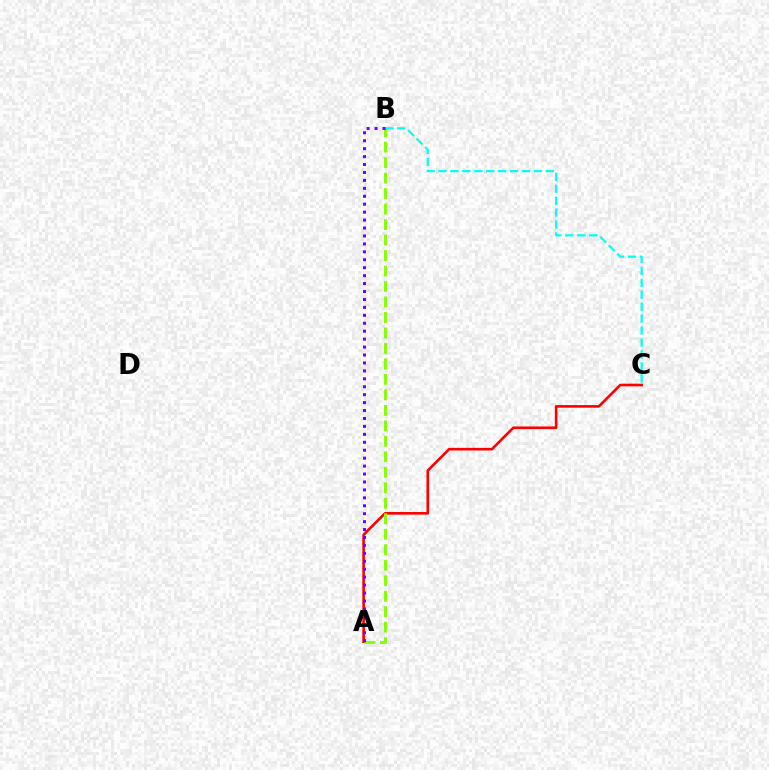{('A', 'C'): [{'color': '#ff0000', 'line_style': 'solid', 'thickness': 1.89}], ('A', 'B'): [{'color': '#84ff00', 'line_style': 'dashed', 'thickness': 2.1}, {'color': '#7200ff', 'line_style': 'dotted', 'thickness': 2.16}], ('B', 'C'): [{'color': '#00fff6', 'line_style': 'dashed', 'thickness': 1.62}]}